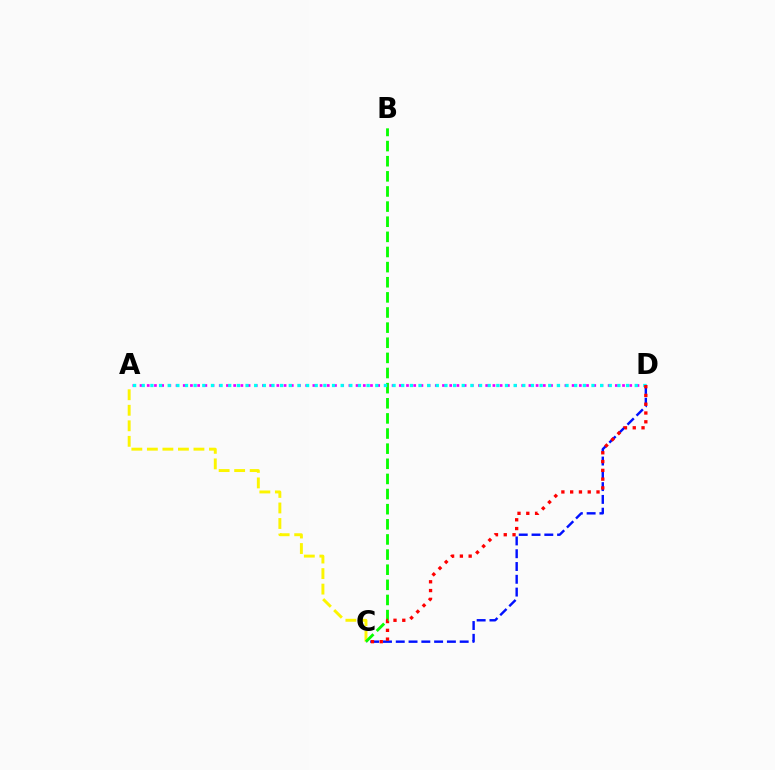{('A', 'C'): [{'color': '#fcf500', 'line_style': 'dashed', 'thickness': 2.11}], ('C', 'D'): [{'color': '#0010ff', 'line_style': 'dashed', 'thickness': 1.74}, {'color': '#ff0000', 'line_style': 'dotted', 'thickness': 2.39}], ('B', 'C'): [{'color': '#08ff00', 'line_style': 'dashed', 'thickness': 2.06}], ('A', 'D'): [{'color': '#ee00ff', 'line_style': 'dotted', 'thickness': 1.96}, {'color': '#00fff6', 'line_style': 'dotted', 'thickness': 2.35}]}